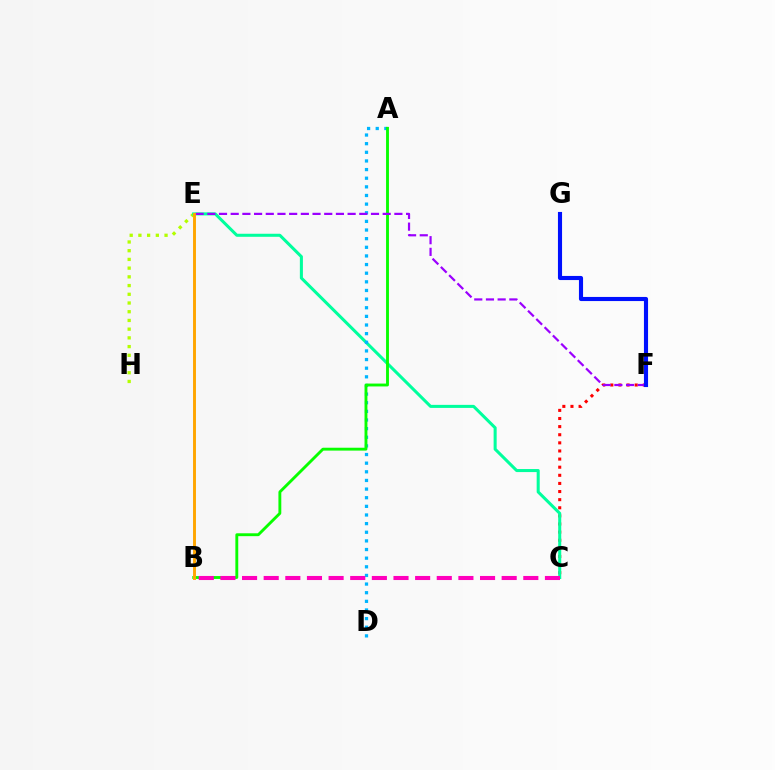{('C', 'F'): [{'color': '#ff0000', 'line_style': 'dotted', 'thickness': 2.21}], ('E', 'H'): [{'color': '#b3ff00', 'line_style': 'dotted', 'thickness': 2.37}], ('C', 'E'): [{'color': '#00ff9d', 'line_style': 'solid', 'thickness': 2.19}], ('A', 'D'): [{'color': '#00b5ff', 'line_style': 'dotted', 'thickness': 2.35}], ('A', 'B'): [{'color': '#08ff00', 'line_style': 'solid', 'thickness': 2.07}], ('E', 'F'): [{'color': '#9b00ff', 'line_style': 'dashed', 'thickness': 1.59}], ('B', 'C'): [{'color': '#ff00bd', 'line_style': 'dashed', 'thickness': 2.94}], ('F', 'G'): [{'color': '#0010ff', 'line_style': 'solid', 'thickness': 2.97}], ('B', 'E'): [{'color': '#ffa500', 'line_style': 'solid', 'thickness': 2.1}]}